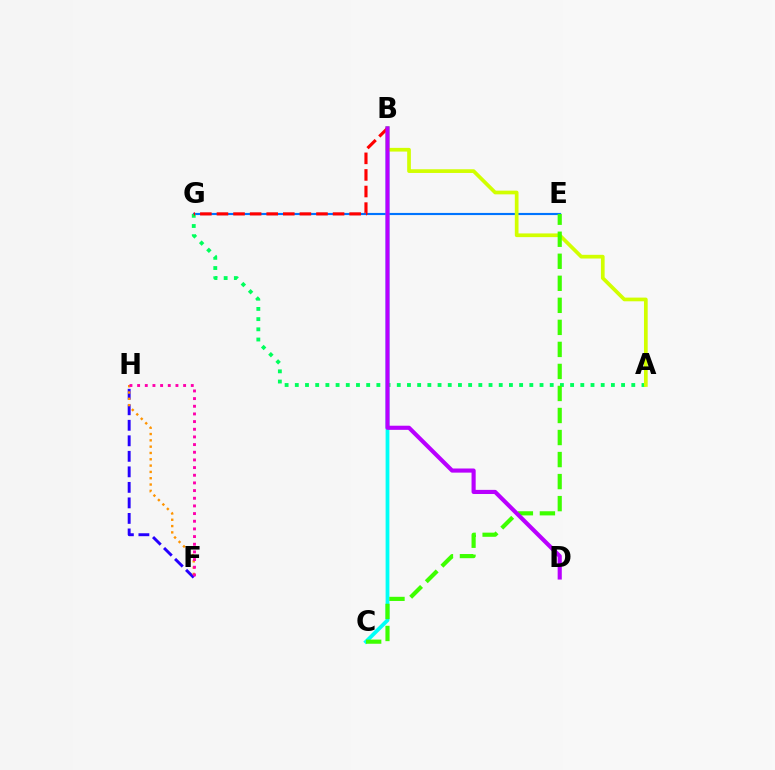{('F', 'H'): [{'color': '#2500ff', 'line_style': 'dashed', 'thickness': 2.11}, {'color': '#ff9400', 'line_style': 'dotted', 'thickness': 1.71}, {'color': '#ff00ac', 'line_style': 'dotted', 'thickness': 2.08}], ('E', 'G'): [{'color': '#0074ff', 'line_style': 'solid', 'thickness': 1.54}], ('B', 'C'): [{'color': '#00fff6', 'line_style': 'solid', 'thickness': 2.72}], ('A', 'G'): [{'color': '#00ff5c', 'line_style': 'dotted', 'thickness': 2.77}], ('A', 'B'): [{'color': '#d1ff00', 'line_style': 'solid', 'thickness': 2.67}], ('B', 'G'): [{'color': '#ff0000', 'line_style': 'dashed', 'thickness': 2.25}], ('C', 'E'): [{'color': '#3dff00', 'line_style': 'dashed', 'thickness': 2.99}], ('B', 'D'): [{'color': '#b900ff', 'line_style': 'solid', 'thickness': 2.97}]}